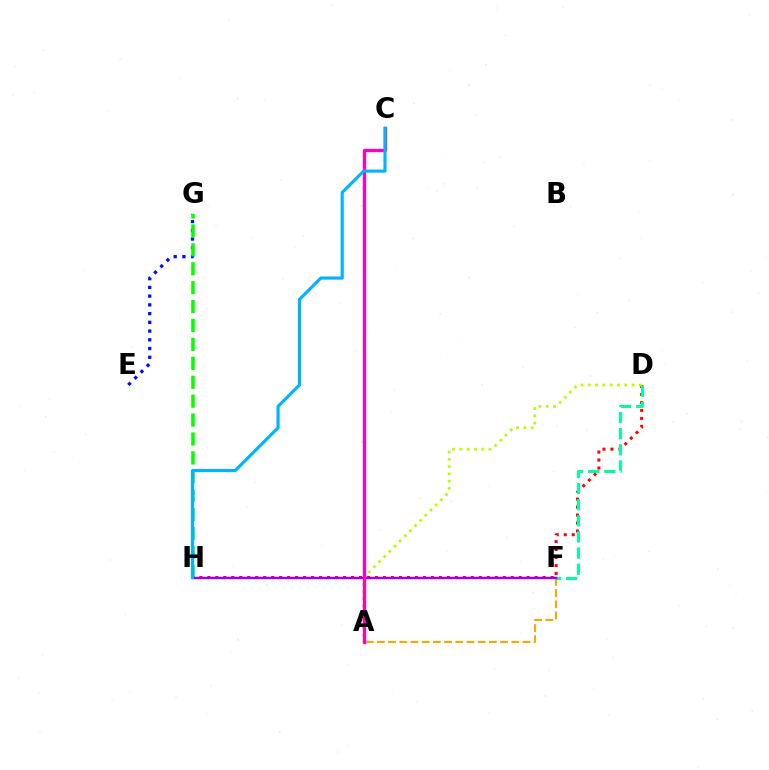{('E', 'G'): [{'color': '#0010ff', 'line_style': 'dotted', 'thickness': 2.37}], ('G', 'H'): [{'color': '#08ff00', 'line_style': 'dashed', 'thickness': 2.57}], ('A', 'F'): [{'color': '#ffa500', 'line_style': 'dashed', 'thickness': 1.52}], ('D', 'H'): [{'color': '#ff0000', 'line_style': 'dotted', 'thickness': 2.17}], ('D', 'F'): [{'color': '#00ff9d', 'line_style': 'dashed', 'thickness': 2.19}], ('A', 'D'): [{'color': '#b3ff00', 'line_style': 'dotted', 'thickness': 1.98}], ('F', 'H'): [{'color': '#9b00ff', 'line_style': 'solid', 'thickness': 1.73}], ('A', 'C'): [{'color': '#ff00bd', 'line_style': 'solid', 'thickness': 2.39}], ('C', 'H'): [{'color': '#00b5ff', 'line_style': 'solid', 'thickness': 2.27}]}